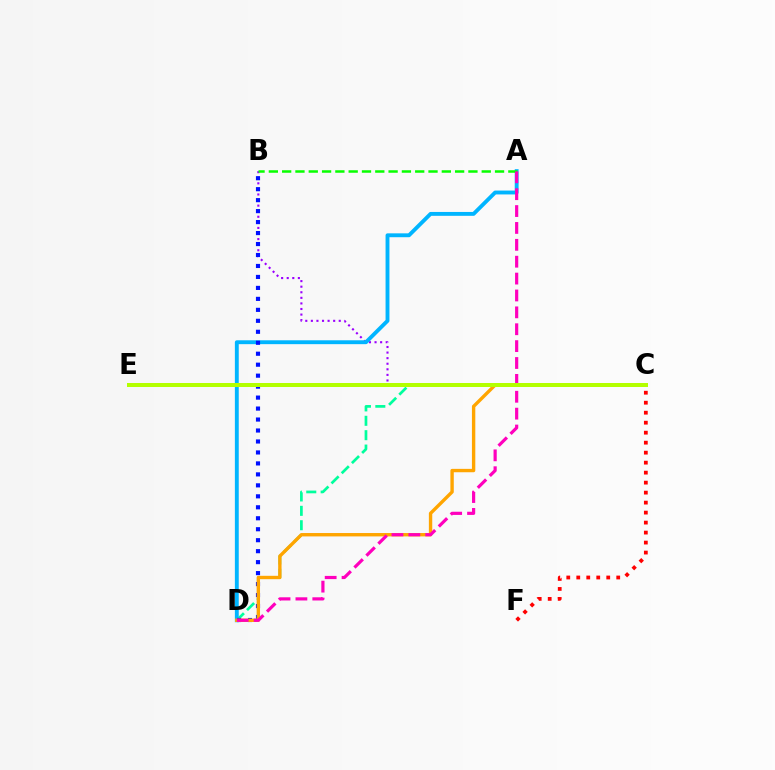{('B', 'C'): [{'color': '#9b00ff', 'line_style': 'dotted', 'thickness': 1.52}], ('C', 'D'): [{'color': '#00ff9d', 'line_style': 'dashed', 'thickness': 1.95}, {'color': '#ffa500', 'line_style': 'solid', 'thickness': 2.43}], ('A', 'D'): [{'color': '#00b5ff', 'line_style': 'solid', 'thickness': 2.79}, {'color': '#ff00bd', 'line_style': 'dashed', 'thickness': 2.29}], ('A', 'B'): [{'color': '#08ff00', 'line_style': 'dashed', 'thickness': 1.81}], ('B', 'D'): [{'color': '#0010ff', 'line_style': 'dotted', 'thickness': 2.98}], ('C', 'F'): [{'color': '#ff0000', 'line_style': 'dotted', 'thickness': 2.71}], ('C', 'E'): [{'color': '#b3ff00', 'line_style': 'solid', 'thickness': 2.88}]}